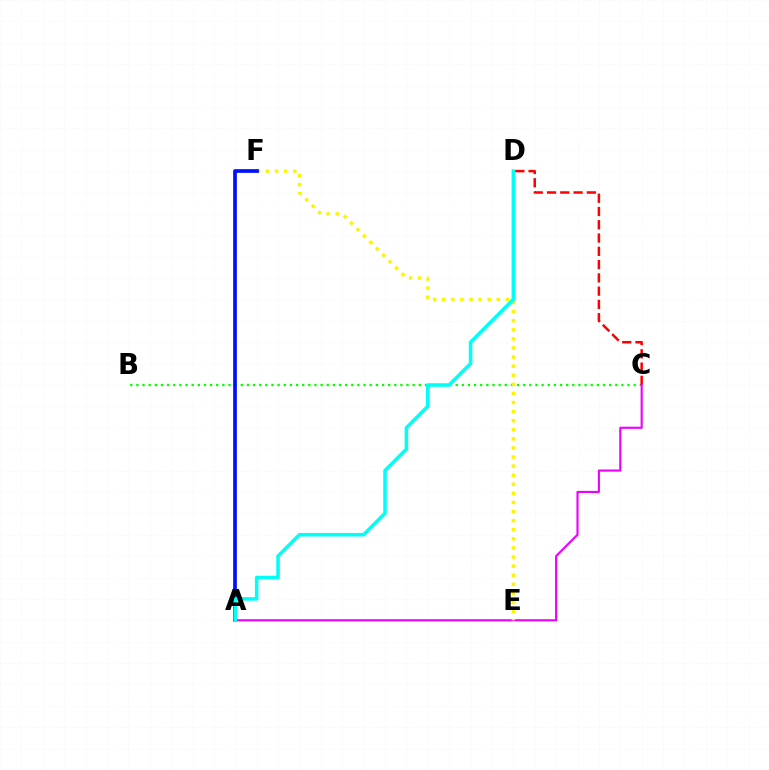{('B', 'C'): [{'color': '#08ff00', 'line_style': 'dotted', 'thickness': 1.67}], ('C', 'D'): [{'color': '#ff0000', 'line_style': 'dashed', 'thickness': 1.8}], ('A', 'C'): [{'color': '#ee00ff', 'line_style': 'solid', 'thickness': 1.53}], ('E', 'F'): [{'color': '#fcf500', 'line_style': 'dotted', 'thickness': 2.47}], ('A', 'F'): [{'color': '#0010ff', 'line_style': 'solid', 'thickness': 2.67}], ('A', 'D'): [{'color': '#00fff6', 'line_style': 'solid', 'thickness': 2.56}]}